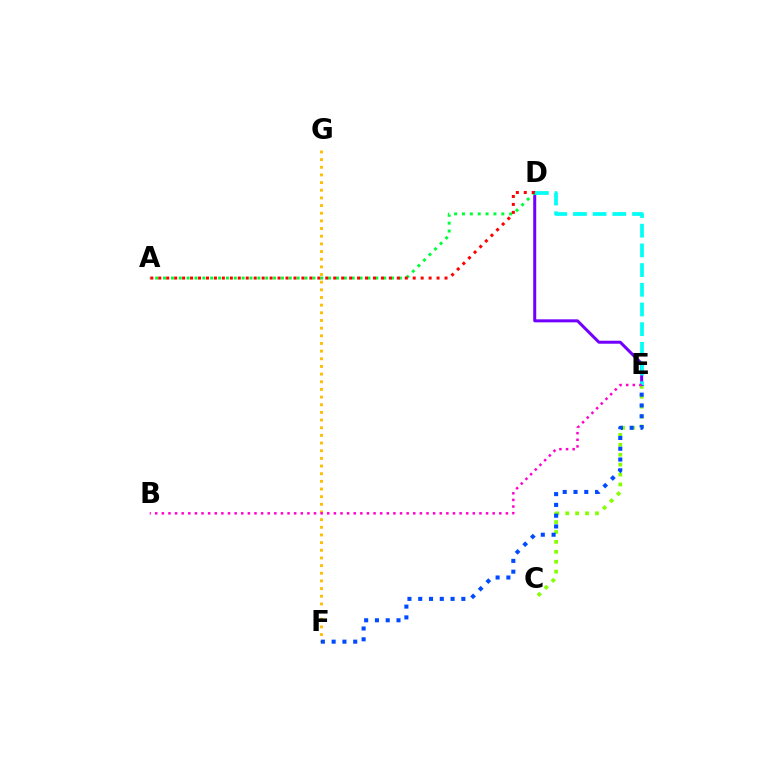{('D', 'E'): [{'color': '#7200ff', 'line_style': 'solid', 'thickness': 2.17}, {'color': '#00fff6', 'line_style': 'dashed', 'thickness': 2.67}], ('A', 'D'): [{'color': '#00ff39', 'line_style': 'dotted', 'thickness': 2.14}, {'color': '#ff0000', 'line_style': 'dotted', 'thickness': 2.16}], ('F', 'G'): [{'color': '#ffbd00', 'line_style': 'dotted', 'thickness': 2.08}], ('C', 'E'): [{'color': '#84ff00', 'line_style': 'dotted', 'thickness': 2.69}], ('E', 'F'): [{'color': '#004bff', 'line_style': 'dotted', 'thickness': 2.93}], ('B', 'E'): [{'color': '#ff00cf', 'line_style': 'dotted', 'thickness': 1.8}]}